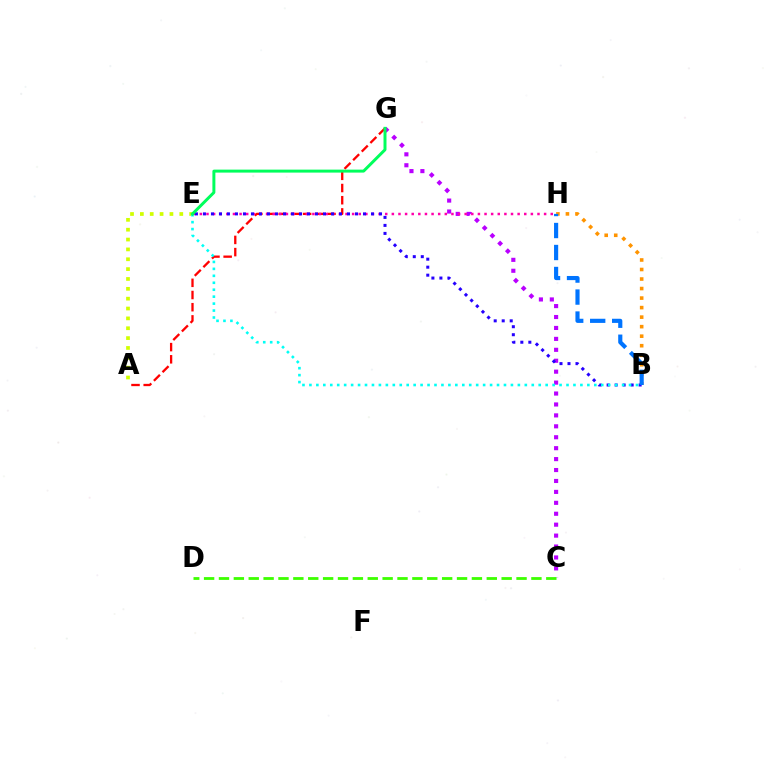{('A', 'G'): [{'color': '#ff0000', 'line_style': 'dashed', 'thickness': 1.66}], ('C', 'G'): [{'color': '#b900ff', 'line_style': 'dotted', 'thickness': 2.97}], ('E', 'H'): [{'color': '#ff00ac', 'line_style': 'dotted', 'thickness': 1.8}], ('B', 'H'): [{'color': '#ff9400', 'line_style': 'dotted', 'thickness': 2.59}, {'color': '#0074ff', 'line_style': 'dashed', 'thickness': 2.99}], ('B', 'E'): [{'color': '#2500ff', 'line_style': 'dotted', 'thickness': 2.17}, {'color': '#00fff6', 'line_style': 'dotted', 'thickness': 1.89}], ('A', 'E'): [{'color': '#d1ff00', 'line_style': 'dotted', 'thickness': 2.68}], ('C', 'D'): [{'color': '#3dff00', 'line_style': 'dashed', 'thickness': 2.02}], ('E', 'G'): [{'color': '#00ff5c', 'line_style': 'solid', 'thickness': 2.14}]}